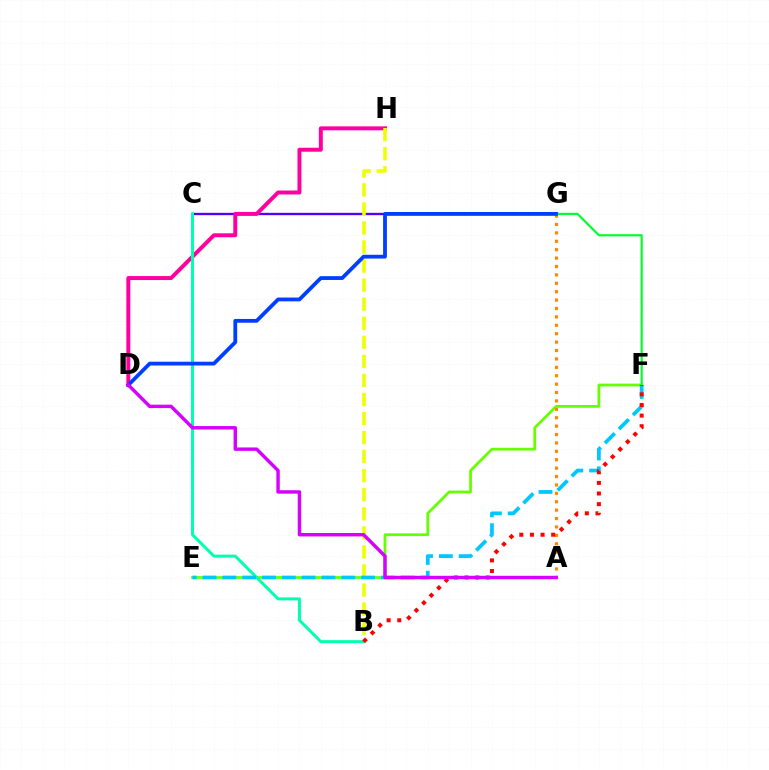{('C', 'G'): [{'color': '#4f00ff', 'line_style': 'solid', 'thickness': 1.69}], ('E', 'F'): [{'color': '#66ff00', 'line_style': 'solid', 'thickness': 1.99}, {'color': '#00c7ff', 'line_style': 'dashed', 'thickness': 2.69}], ('D', 'H'): [{'color': '#ff00a0', 'line_style': 'solid', 'thickness': 2.85}], ('F', 'G'): [{'color': '#00ff27', 'line_style': 'solid', 'thickness': 1.55}], ('B', 'H'): [{'color': '#eeff00', 'line_style': 'dashed', 'thickness': 2.59}], ('B', 'C'): [{'color': '#00ffaf', 'line_style': 'solid', 'thickness': 2.16}], ('A', 'G'): [{'color': '#ff8800', 'line_style': 'dotted', 'thickness': 2.28}], ('B', 'F'): [{'color': '#ff0000', 'line_style': 'dotted', 'thickness': 2.89}], ('D', 'G'): [{'color': '#003fff', 'line_style': 'solid', 'thickness': 2.73}], ('A', 'D'): [{'color': '#d600ff', 'line_style': 'solid', 'thickness': 2.47}]}